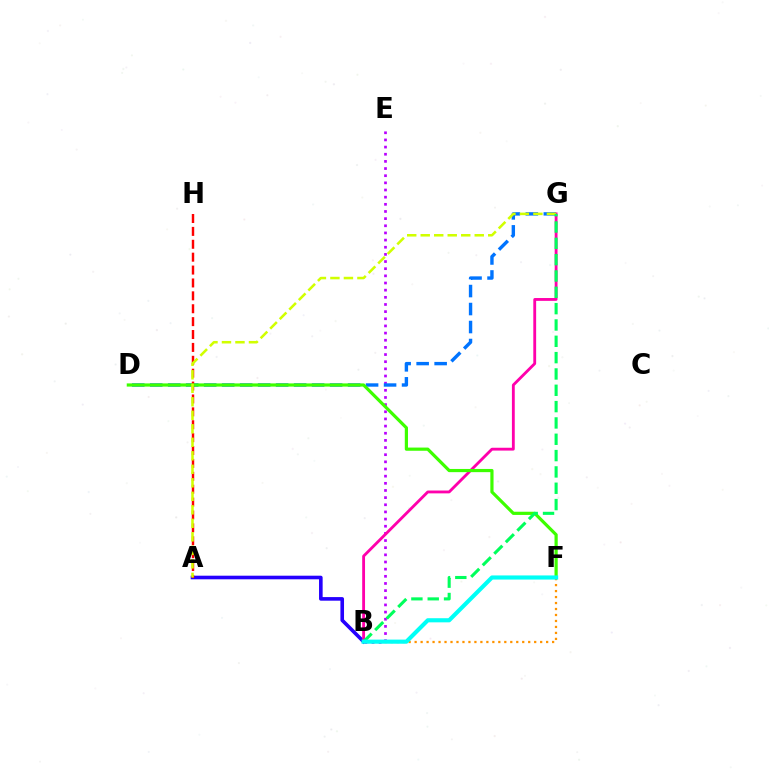{('A', 'B'): [{'color': '#2500ff', 'line_style': 'solid', 'thickness': 2.6}], ('B', 'E'): [{'color': '#b900ff', 'line_style': 'dotted', 'thickness': 1.94}], ('D', 'G'): [{'color': '#0074ff', 'line_style': 'dashed', 'thickness': 2.44}], ('B', 'F'): [{'color': '#ff9400', 'line_style': 'dotted', 'thickness': 1.62}, {'color': '#00fff6', 'line_style': 'solid', 'thickness': 2.97}], ('B', 'G'): [{'color': '#ff00ac', 'line_style': 'solid', 'thickness': 2.04}, {'color': '#00ff5c', 'line_style': 'dashed', 'thickness': 2.22}], ('A', 'H'): [{'color': '#ff0000', 'line_style': 'dashed', 'thickness': 1.75}], ('D', 'F'): [{'color': '#3dff00', 'line_style': 'solid', 'thickness': 2.3}], ('A', 'G'): [{'color': '#d1ff00', 'line_style': 'dashed', 'thickness': 1.83}]}